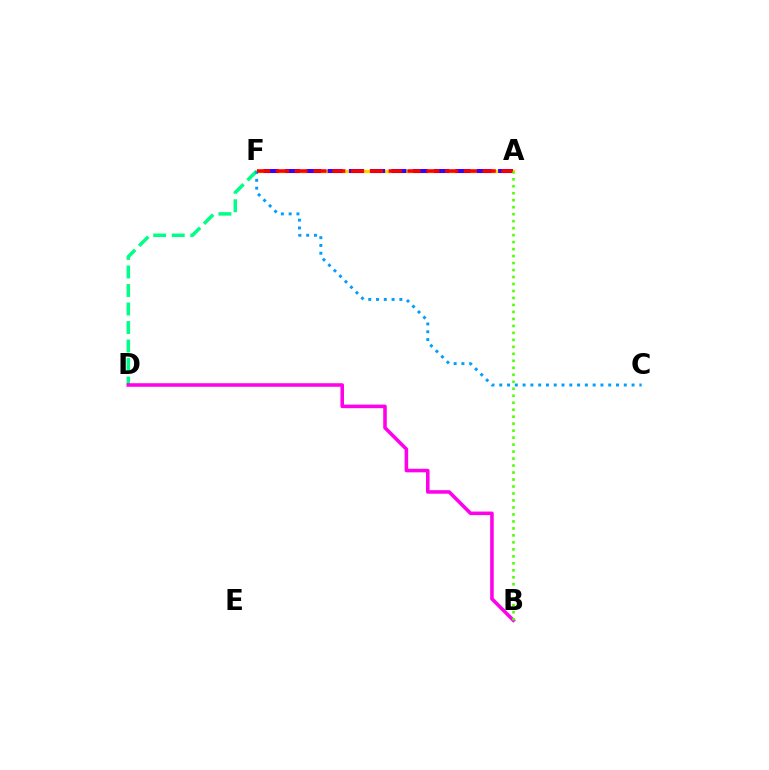{('A', 'F'): [{'color': '#ffd500', 'line_style': 'solid', 'thickness': 2.4}, {'color': '#3700ff', 'line_style': 'dashed', 'thickness': 2.9}, {'color': '#ff0000', 'line_style': 'dashed', 'thickness': 2.55}], ('D', 'F'): [{'color': '#00ff86', 'line_style': 'dashed', 'thickness': 2.52}], ('C', 'F'): [{'color': '#009eff', 'line_style': 'dotted', 'thickness': 2.11}], ('B', 'D'): [{'color': '#ff00ed', 'line_style': 'solid', 'thickness': 2.56}], ('A', 'B'): [{'color': '#4fff00', 'line_style': 'dotted', 'thickness': 1.9}]}